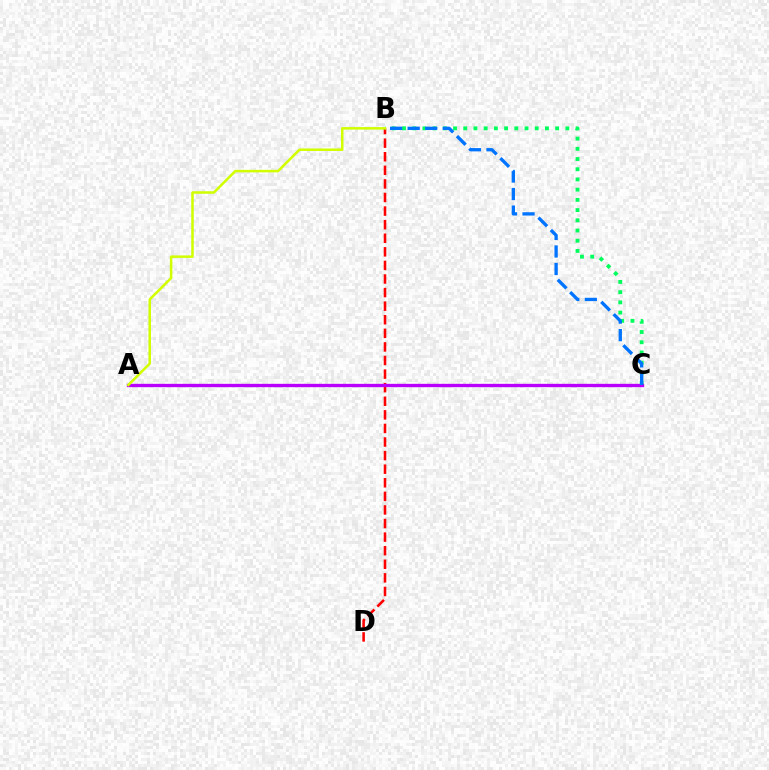{('B', 'D'): [{'color': '#ff0000', 'line_style': 'dashed', 'thickness': 1.85}], ('B', 'C'): [{'color': '#00ff5c', 'line_style': 'dotted', 'thickness': 2.77}, {'color': '#0074ff', 'line_style': 'dashed', 'thickness': 2.38}], ('A', 'C'): [{'color': '#b900ff', 'line_style': 'solid', 'thickness': 2.4}], ('A', 'B'): [{'color': '#d1ff00', 'line_style': 'solid', 'thickness': 1.82}]}